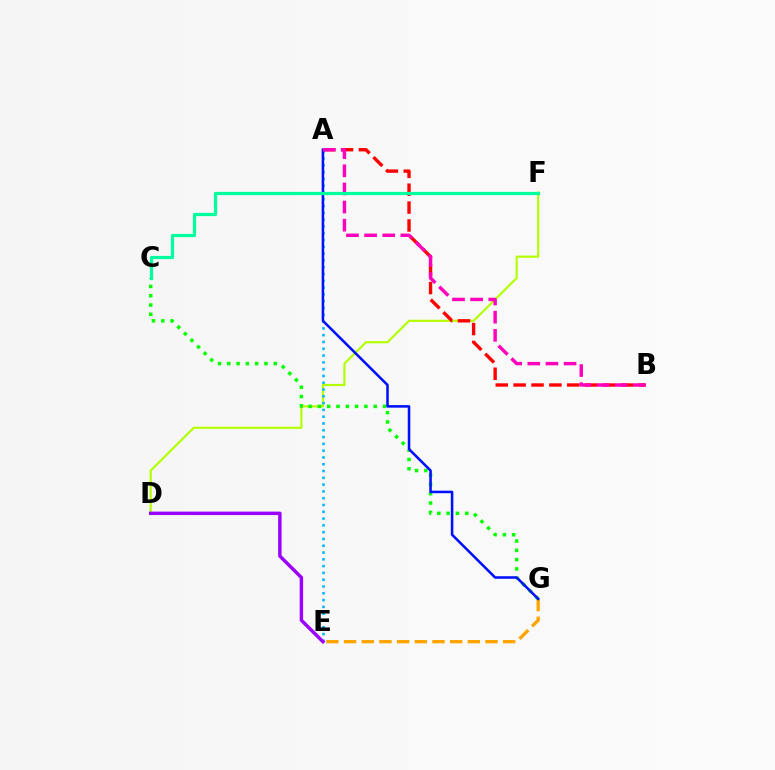{('D', 'F'): [{'color': '#b3ff00', 'line_style': 'solid', 'thickness': 1.56}], ('A', 'E'): [{'color': '#00b5ff', 'line_style': 'dotted', 'thickness': 1.85}], ('E', 'G'): [{'color': '#ffa500', 'line_style': 'dashed', 'thickness': 2.4}], ('A', 'B'): [{'color': '#ff0000', 'line_style': 'dashed', 'thickness': 2.43}, {'color': '#ff00bd', 'line_style': 'dashed', 'thickness': 2.46}], ('C', 'G'): [{'color': '#08ff00', 'line_style': 'dotted', 'thickness': 2.53}], ('A', 'G'): [{'color': '#0010ff', 'line_style': 'solid', 'thickness': 1.84}], ('C', 'F'): [{'color': '#00ff9d', 'line_style': 'solid', 'thickness': 2.3}], ('D', 'E'): [{'color': '#9b00ff', 'line_style': 'solid', 'thickness': 2.48}]}